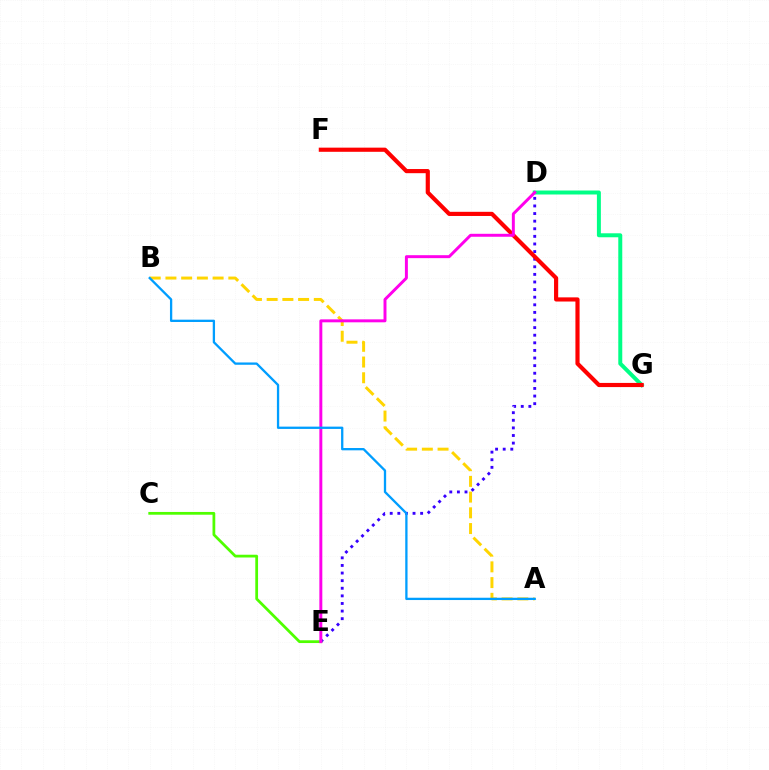{('A', 'B'): [{'color': '#ffd500', 'line_style': 'dashed', 'thickness': 2.14}, {'color': '#009eff', 'line_style': 'solid', 'thickness': 1.66}], ('D', 'E'): [{'color': '#3700ff', 'line_style': 'dotted', 'thickness': 2.07}, {'color': '#ff00ed', 'line_style': 'solid', 'thickness': 2.13}], ('D', 'G'): [{'color': '#00ff86', 'line_style': 'solid', 'thickness': 2.86}], ('C', 'E'): [{'color': '#4fff00', 'line_style': 'solid', 'thickness': 1.99}], ('F', 'G'): [{'color': '#ff0000', 'line_style': 'solid', 'thickness': 2.99}]}